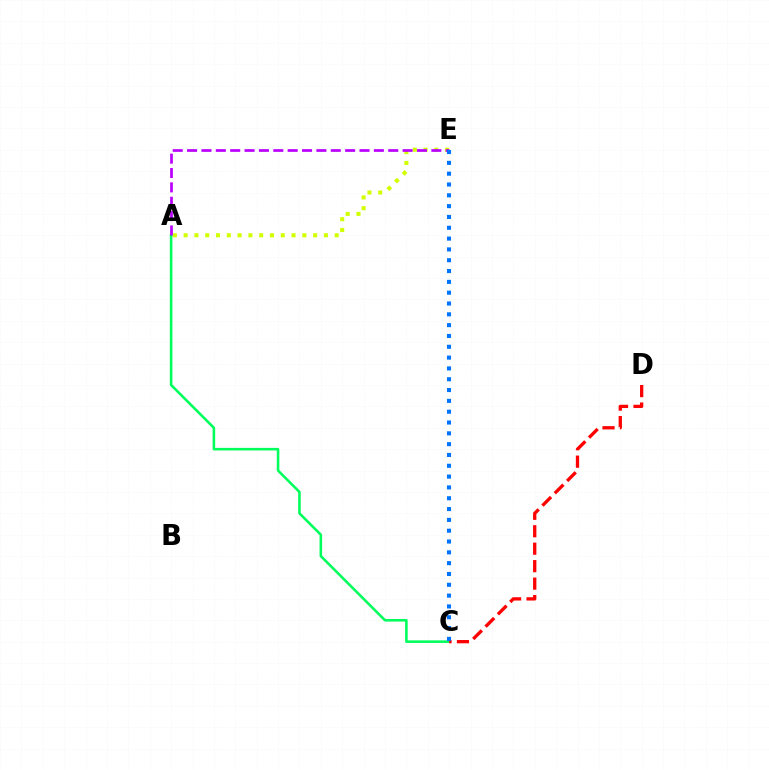{('A', 'E'): [{'color': '#d1ff00', 'line_style': 'dotted', 'thickness': 2.93}, {'color': '#b900ff', 'line_style': 'dashed', 'thickness': 1.95}], ('A', 'C'): [{'color': '#00ff5c', 'line_style': 'solid', 'thickness': 1.86}], ('C', 'D'): [{'color': '#ff0000', 'line_style': 'dashed', 'thickness': 2.37}], ('C', 'E'): [{'color': '#0074ff', 'line_style': 'dotted', 'thickness': 2.94}]}